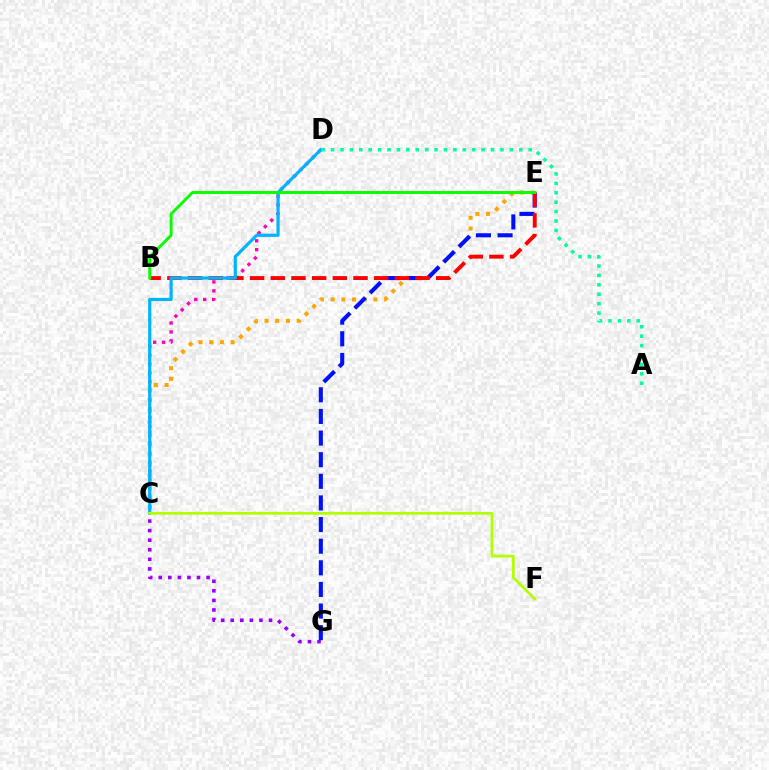{('C', 'D'): [{'color': '#ff00bd', 'line_style': 'dotted', 'thickness': 2.42}, {'color': '#00b5ff', 'line_style': 'solid', 'thickness': 2.3}], ('C', 'E'): [{'color': '#ffa500', 'line_style': 'dotted', 'thickness': 2.91}], ('C', 'G'): [{'color': '#9b00ff', 'line_style': 'dotted', 'thickness': 2.6}], ('E', 'G'): [{'color': '#0010ff', 'line_style': 'dashed', 'thickness': 2.94}], ('B', 'E'): [{'color': '#ff0000', 'line_style': 'dashed', 'thickness': 2.81}, {'color': '#08ff00', 'line_style': 'solid', 'thickness': 2.12}], ('C', 'F'): [{'color': '#b3ff00', 'line_style': 'solid', 'thickness': 1.99}], ('A', 'D'): [{'color': '#00ff9d', 'line_style': 'dotted', 'thickness': 2.56}]}